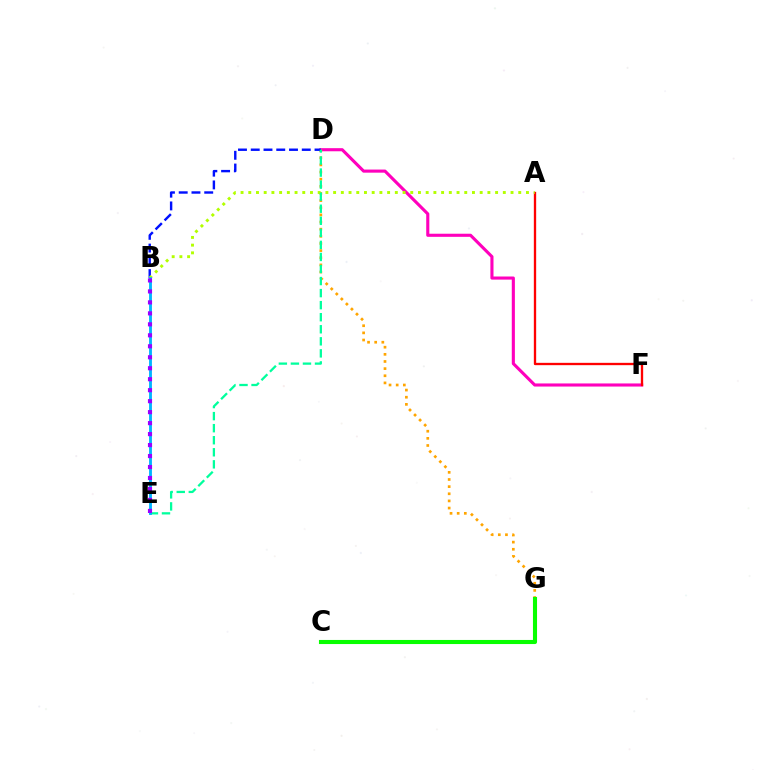{('D', 'F'): [{'color': '#ff00bd', 'line_style': 'solid', 'thickness': 2.24}], ('D', 'G'): [{'color': '#ffa500', 'line_style': 'dotted', 'thickness': 1.94}], ('A', 'F'): [{'color': '#ff0000', 'line_style': 'solid', 'thickness': 1.68}], ('B', 'D'): [{'color': '#0010ff', 'line_style': 'dashed', 'thickness': 1.73}], ('A', 'B'): [{'color': '#b3ff00', 'line_style': 'dotted', 'thickness': 2.1}], ('C', 'G'): [{'color': '#08ff00', 'line_style': 'solid', 'thickness': 2.95}], ('D', 'E'): [{'color': '#00ff9d', 'line_style': 'dashed', 'thickness': 1.64}], ('B', 'E'): [{'color': '#00b5ff', 'line_style': 'solid', 'thickness': 2.06}, {'color': '#9b00ff', 'line_style': 'dotted', 'thickness': 2.98}]}